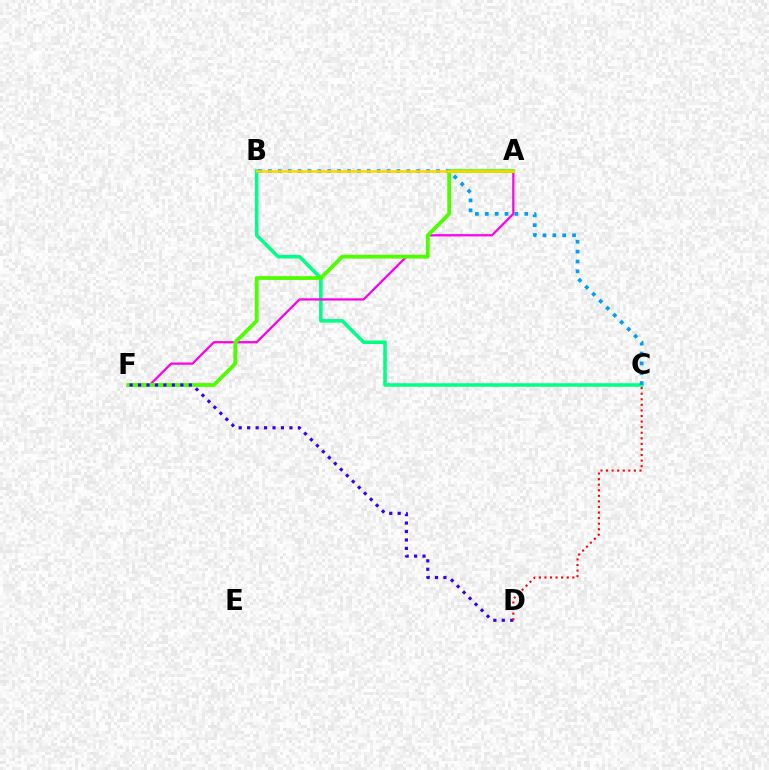{('B', 'C'): [{'color': '#00ff86', 'line_style': 'solid', 'thickness': 2.54}, {'color': '#009eff', 'line_style': 'dotted', 'thickness': 2.68}], ('A', 'F'): [{'color': '#ff00ed', 'line_style': 'solid', 'thickness': 1.62}, {'color': '#4fff00', 'line_style': 'solid', 'thickness': 2.74}], ('A', 'B'): [{'color': '#ffd500', 'line_style': 'solid', 'thickness': 1.82}], ('D', 'F'): [{'color': '#3700ff', 'line_style': 'dotted', 'thickness': 2.3}], ('C', 'D'): [{'color': '#ff0000', 'line_style': 'dotted', 'thickness': 1.51}]}